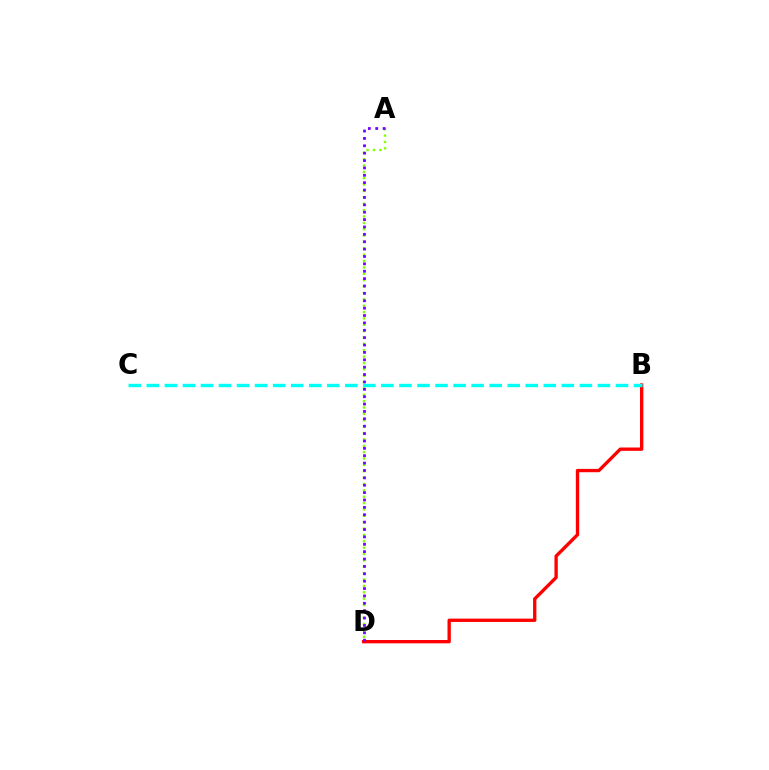{('A', 'D'): [{'color': '#84ff00', 'line_style': 'dotted', 'thickness': 1.73}, {'color': '#7200ff', 'line_style': 'dotted', 'thickness': 2.0}], ('B', 'D'): [{'color': '#ff0000', 'line_style': 'solid', 'thickness': 2.39}], ('B', 'C'): [{'color': '#00fff6', 'line_style': 'dashed', 'thickness': 2.45}]}